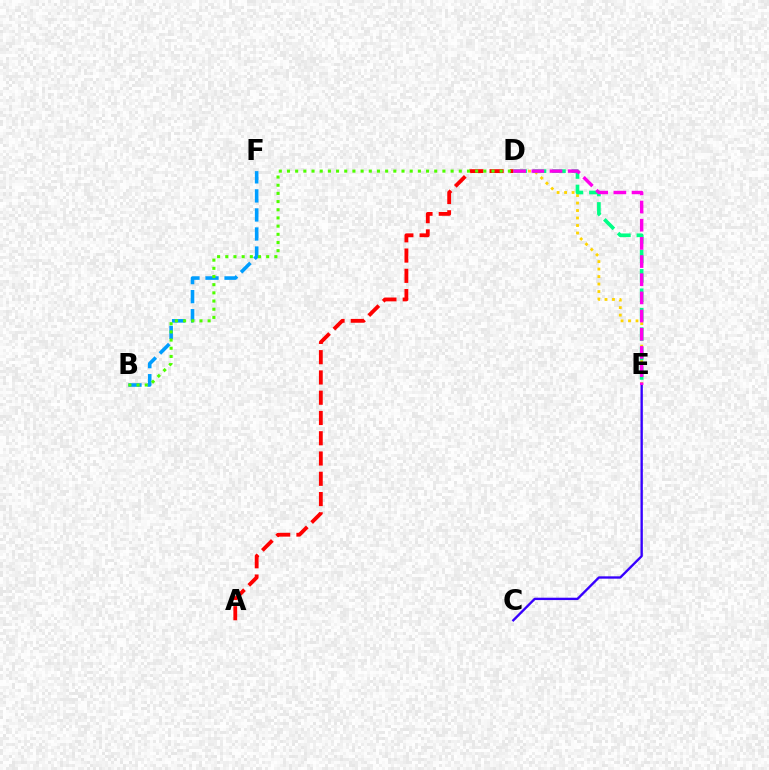{('B', 'F'): [{'color': '#009eff', 'line_style': 'dashed', 'thickness': 2.59}], ('D', 'E'): [{'color': '#ffd500', 'line_style': 'dotted', 'thickness': 2.03}, {'color': '#00ff86', 'line_style': 'dashed', 'thickness': 2.64}, {'color': '#ff00ed', 'line_style': 'dashed', 'thickness': 2.47}], ('C', 'E'): [{'color': '#3700ff', 'line_style': 'solid', 'thickness': 1.7}], ('A', 'D'): [{'color': '#ff0000', 'line_style': 'dashed', 'thickness': 2.75}], ('B', 'D'): [{'color': '#4fff00', 'line_style': 'dotted', 'thickness': 2.22}]}